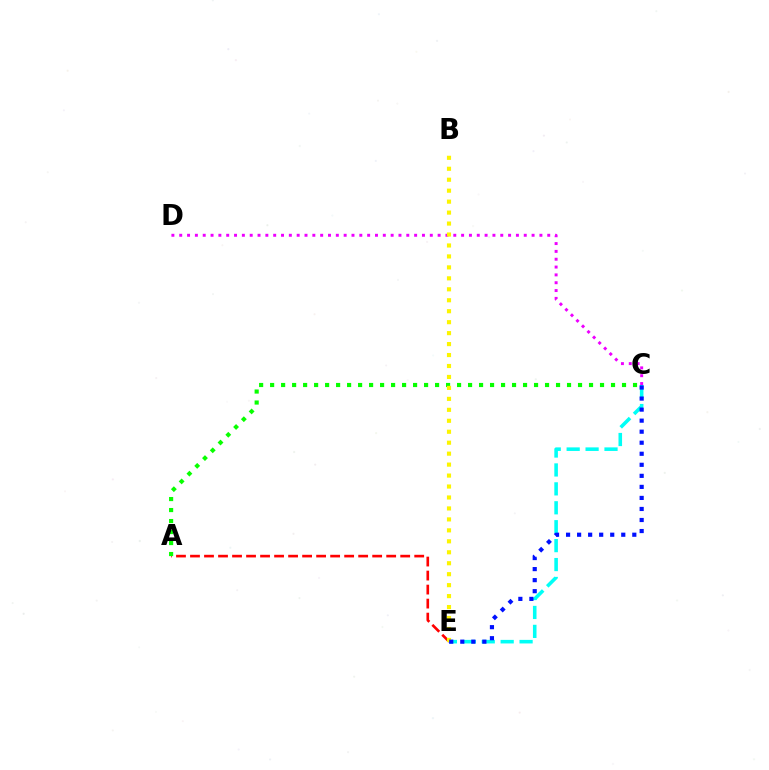{('C', 'D'): [{'color': '#ee00ff', 'line_style': 'dotted', 'thickness': 2.13}], ('C', 'E'): [{'color': '#00fff6', 'line_style': 'dashed', 'thickness': 2.57}, {'color': '#0010ff', 'line_style': 'dotted', 'thickness': 3.0}], ('A', 'E'): [{'color': '#ff0000', 'line_style': 'dashed', 'thickness': 1.9}], ('A', 'C'): [{'color': '#08ff00', 'line_style': 'dotted', 'thickness': 2.99}], ('B', 'E'): [{'color': '#fcf500', 'line_style': 'dotted', 'thickness': 2.98}]}